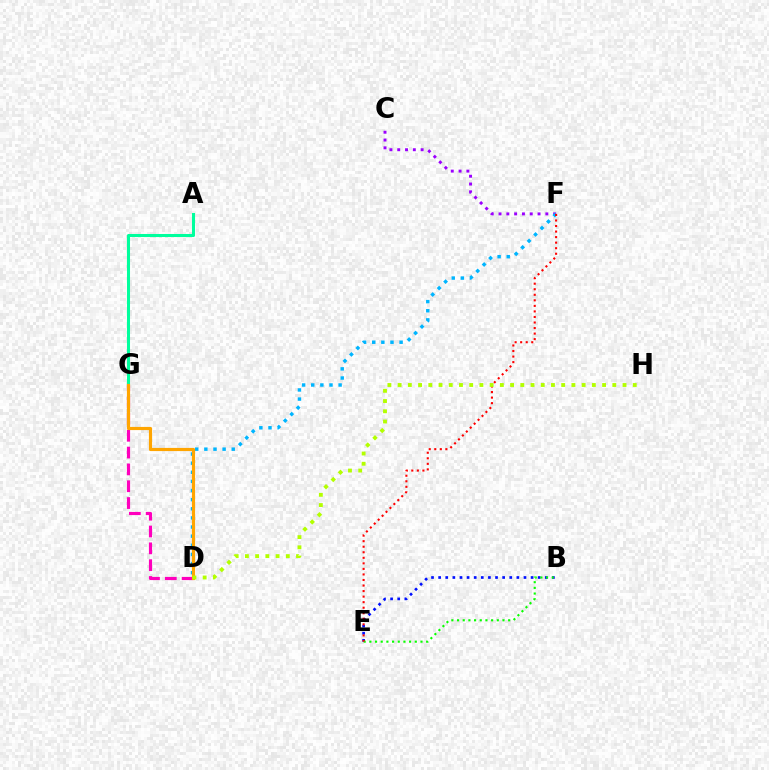{('C', 'F'): [{'color': '#9b00ff', 'line_style': 'dotted', 'thickness': 2.12}], ('A', 'G'): [{'color': '#00ff9d', 'line_style': 'solid', 'thickness': 2.19}], ('D', 'G'): [{'color': '#ff00bd', 'line_style': 'dashed', 'thickness': 2.29}, {'color': '#ffa500', 'line_style': 'solid', 'thickness': 2.28}], ('D', 'F'): [{'color': '#00b5ff', 'line_style': 'dotted', 'thickness': 2.48}], ('B', 'E'): [{'color': '#0010ff', 'line_style': 'dotted', 'thickness': 1.93}, {'color': '#08ff00', 'line_style': 'dotted', 'thickness': 1.54}], ('E', 'F'): [{'color': '#ff0000', 'line_style': 'dotted', 'thickness': 1.51}], ('D', 'H'): [{'color': '#b3ff00', 'line_style': 'dotted', 'thickness': 2.78}]}